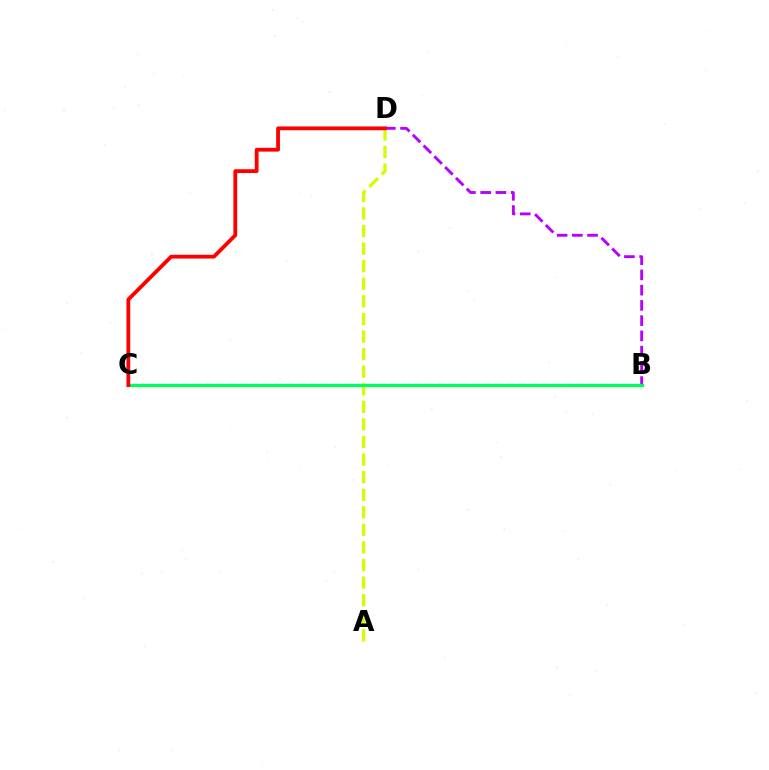{('B', 'D'): [{'color': '#b900ff', 'line_style': 'dashed', 'thickness': 2.07}], ('B', 'C'): [{'color': '#0074ff', 'line_style': 'dashed', 'thickness': 1.58}, {'color': '#00ff5c', 'line_style': 'solid', 'thickness': 2.3}], ('A', 'D'): [{'color': '#d1ff00', 'line_style': 'dashed', 'thickness': 2.39}], ('C', 'D'): [{'color': '#ff0000', 'line_style': 'solid', 'thickness': 2.73}]}